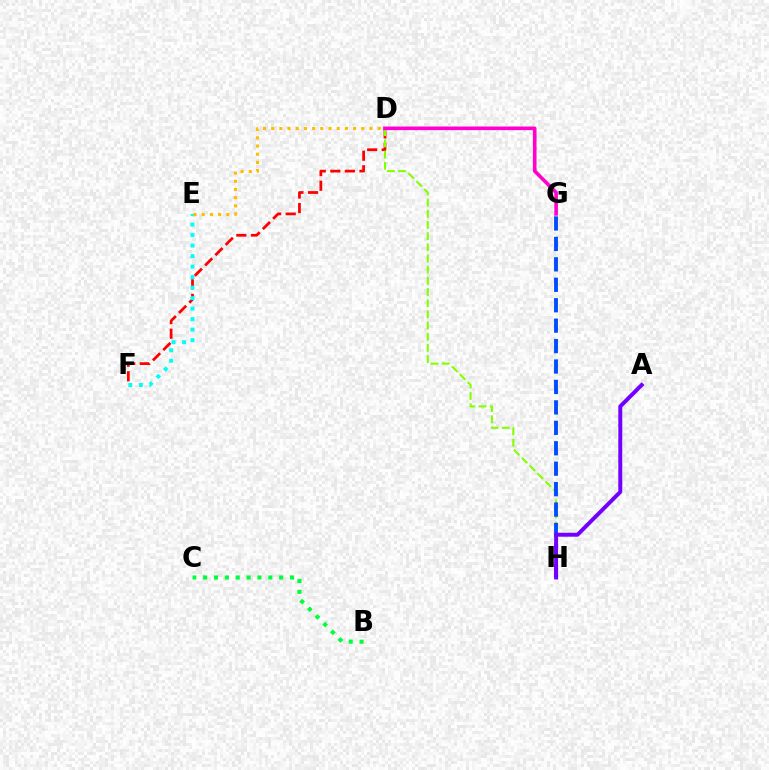{('B', 'C'): [{'color': '#00ff39', 'line_style': 'dotted', 'thickness': 2.95}], ('D', 'F'): [{'color': '#ff0000', 'line_style': 'dashed', 'thickness': 1.98}], ('D', 'H'): [{'color': '#84ff00', 'line_style': 'dashed', 'thickness': 1.52}], ('D', 'G'): [{'color': '#ff00cf', 'line_style': 'solid', 'thickness': 2.6}], ('G', 'H'): [{'color': '#004bff', 'line_style': 'dashed', 'thickness': 2.78}], ('E', 'F'): [{'color': '#00fff6', 'line_style': 'dotted', 'thickness': 2.85}], ('D', 'E'): [{'color': '#ffbd00', 'line_style': 'dotted', 'thickness': 2.22}], ('A', 'H'): [{'color': '#7200ff', 'line_style': 'solid', 'thickness': 2.85}]}